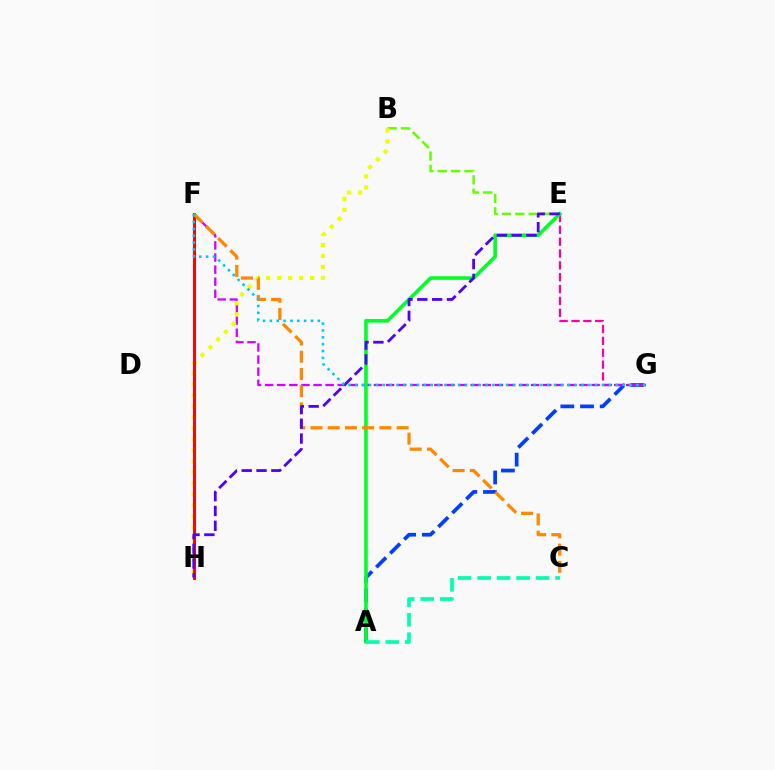{('A', 'G'): [{'color': '#003fff', 'line_style': 'dashed', 'thickness': 2.67}], ('E', 'G'): [{'color': '#ff00a0', 'line_style': 'dashed', 'thickness': 1.61}], ('F', 'G'): [{'color': '#d600ff', 'line_style': 'dashed', 'thickness': 1.64}, {'color': '#00c7ff', 'line_style': 'dotted', 'thickness': 1.86}], ('B', 'E'): [{'color': '#66ff00', 'line_style': 'dashed', 'thickness': 1.82}], ('B', 'H'): [{'color': '#eeff00', 'line_style': 'dotted', 'thickness': 2.99}], ('F', 'H'): [{'color': '#ff0000', 'line_style': 'solid', 'thickness': 2.13}], ('A', 'E'): [{'color': '#00ff27', 'line_style': 'solid', 'thickness': 2.6}], ('C', 'F'): [{'color': '#ff8800', 'line_style': 'dashed', 'thickness': 2.34}], ('E', 'H'): [{'color': '#4f00ff', 'line_style': 'dashed', 'thickness': 2.01}], ('A', 'C'): [{'color': '#00ffaf', 'line_style': 'dashed', 'thickness': 2.65}]}